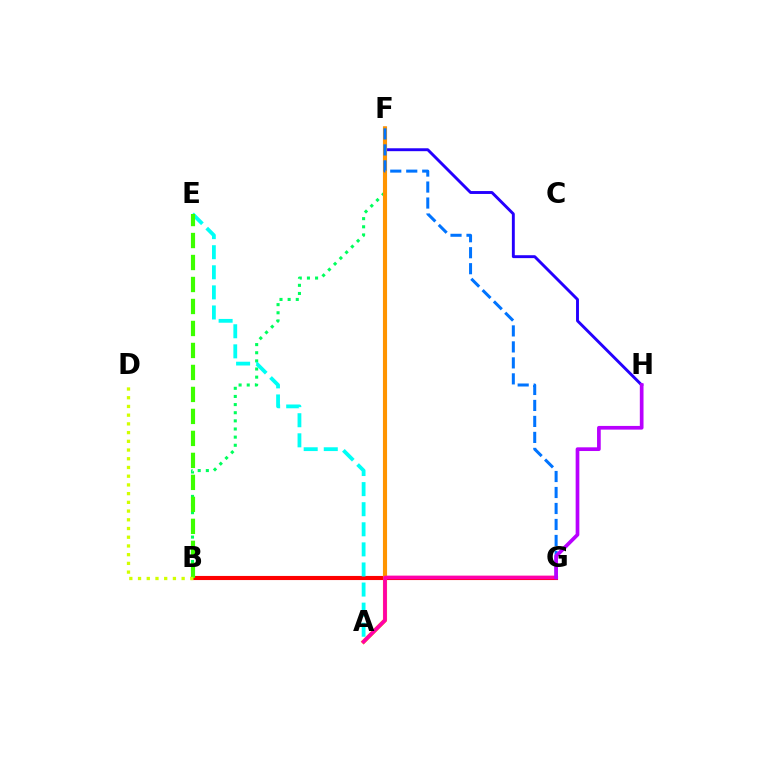{('F', 'H'): [{'color': '#2500ff', 'line_style': 'solid', 'thickness': 2.09}], ('B', 'F'): [{'color': '#00ff5c', 'line_style': 'dotted', 'thickness': 2.21}], ('B', 'G'): [{'color': '#ff0000', 'line_style': 'solid', 'thickness': 2.96}], ('A', 'F'): [{'color': '#ff9400', 'line_style': 'solid', 'thickness': 2.96}], ('F', 'G'): [{'color': '#0074ff', 'line_style': 'dashed', 'thickness': 2.17}], ('A', 'G'): [{'color': '#ff00ac', 'line_style': 'solid', 'thickness': 2.64}], ('A', 'E'): [{'color': '#00fff6', 'line_style': 'dashed', 'thickness': 2.73}], ('G', 'H'): [{'color': '#b900ff', 'line_style': 'solid', 'thickness': 2.66}], ('B', 'E'): [{'color': '#3dff00', 'line_style': 'dashed', 'thickness': 2.99}], ('B', 'D'): [{'color': '#d1ff00', 'line_style': 'dotted', 'thickness': 2.37}]}